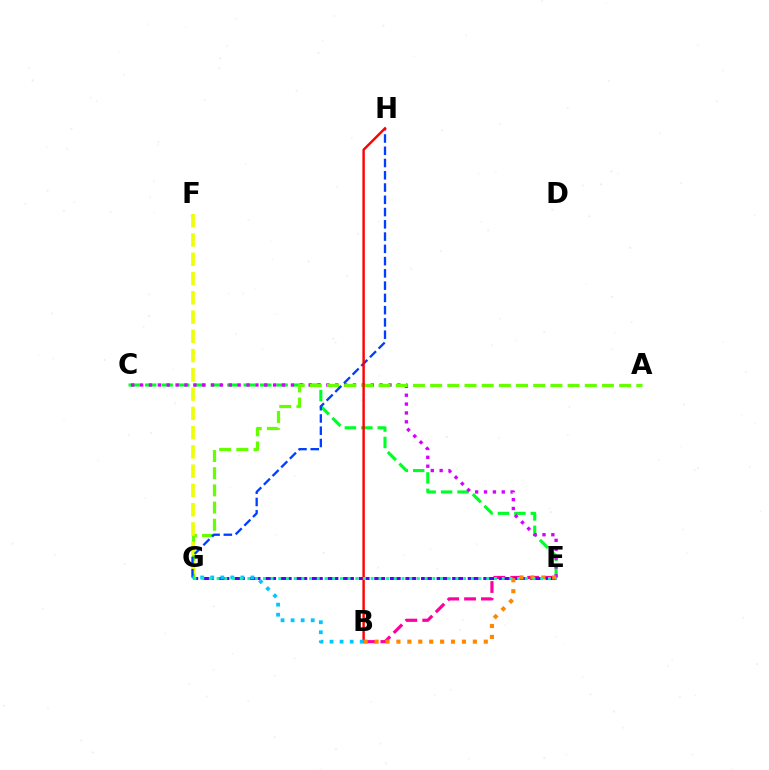{('C', 'E'): [{'color': '#00ff27', 'line_style': 'dashed', 'thickness': 2.23}, {'color': '#d600ff', 'line_style': 'dotted', 'thickness': 2.41}], ('B', 'E'): [{'color': '#ff00a0', 'line_style': 'dashed', 'thickness': 2.3}, {'color': '#ff8800', 'line_style': 'dotted', 'thickness': 2.97}], ('A', 'G'): [{'color': '#66ff00', 'line_style': 'dashed', 'thickness': 2.33}], ('F', 'G'): [{'color': '#eeff00', 'line_style': 'dashed', 'thickness': 2.62}], ('E', 'G'): [{'color': '#4f00ff', 'line_style': 'dashed', 'thickness': 2.12}, {'color': '#00ffaf', 'line_style': 'dotted', 'thickness': 2.09}], ('G', 'H'): [{'color': '#003fff', 'line_style': 'dashed', 'thickness': 1.67}], ('B', 'H'): [{'color': '#ff0000', 'line_style': 'solid', 'thickness': 1.74}], ('B', 'G'): [{'color': '#00c7ff', 'line_style': 'dotted', 'thickness': 2.73}]}